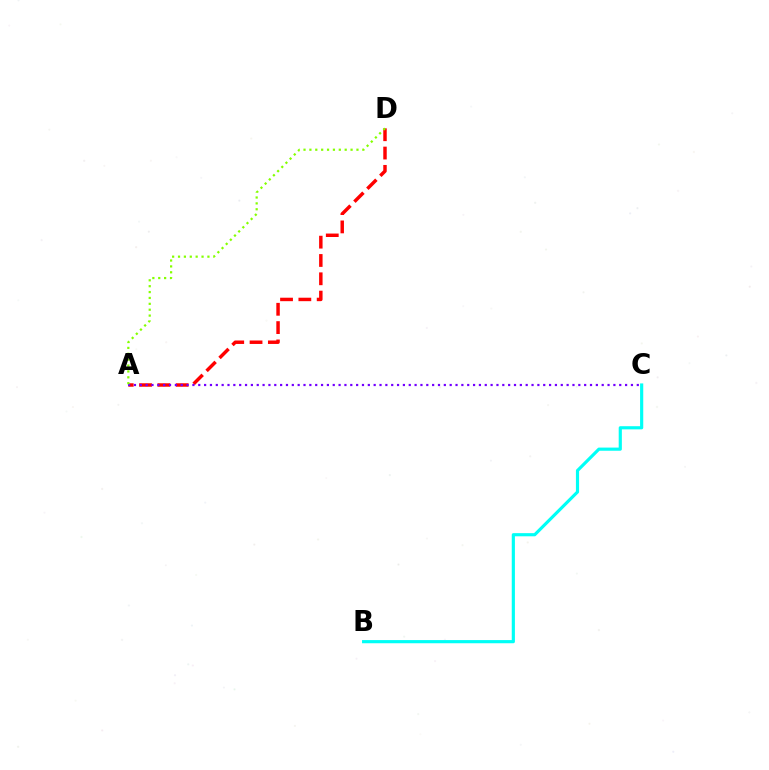{('A', 'D'): [{'color': '#ff0000', 'line_style': 'dashed', 'thickness': 2.49}, {'color': '#84ff00', 'line_style': 'dotted', 'thickness': 1.6}], ('A', 'C'): [{'color': '#7200ff', 'line_style': 'dotted', 'thickness': 1.59}], ('B', 'C'): [{'color': '#00fff6', 'line_style': 'solid', 'thickness': 2.27}]}